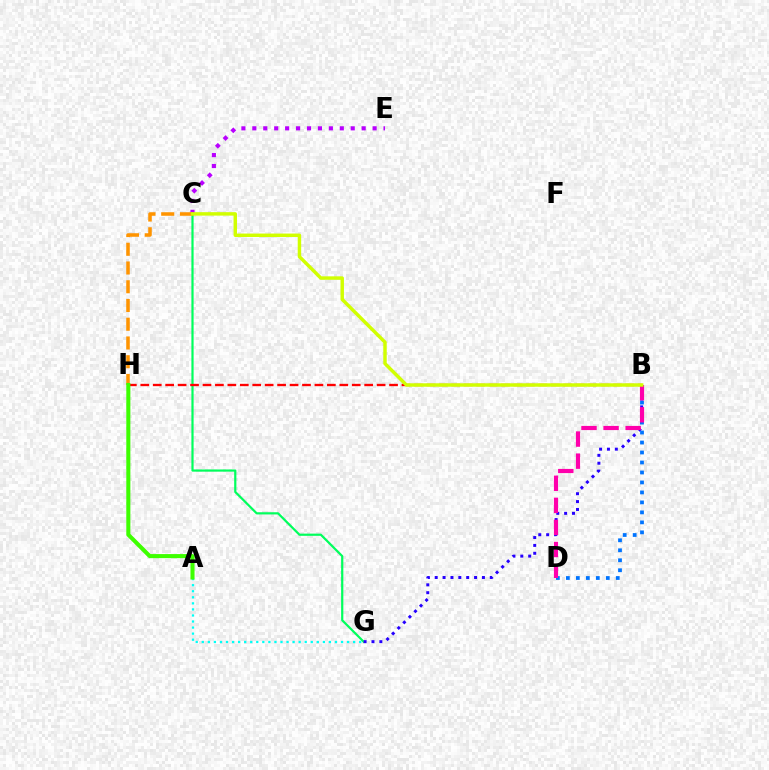{('C', 'G'): [{'color': '#00ff5c', 'line_style': 'solid', 'thickness': 1.58}], ('C', 'E'): [{'color': '#b900ff', 'line_style': 'dotted', 'thickness': 2.97}], ('B', 'G'): [{'color': '#2500ff', 'line_style': 'dotted', 'thickness': 2.14}], ('B', 'D'): [{'color': '#0074ff', 'line_style': 'dotted', 'thickness': 2.71}, {'color': '#ff00ac', 'line_style': 'dashed', 'thickness': 3.0}], ('C', 'H'): [{'color': '#ff9400', 'line_style': 'dashed', 'thickness': 2.55}], ('A', 'G'): [{'color': '#00fff6', 'line_style': 'dotted', 'thickness': 1.64}], ('B', 'H'): [{'color': '#ff0000', 'line_style': 'dashed', 'thickness': 1.69}], ('B', 'C'): [{'color': '#d1ff00', 'line_style': 'solid', 'thickness': 2.48}], ('A', 'H'): [{'color': '#3dff00', 'line_style': 'solid', 'thickness': 2.93}]}